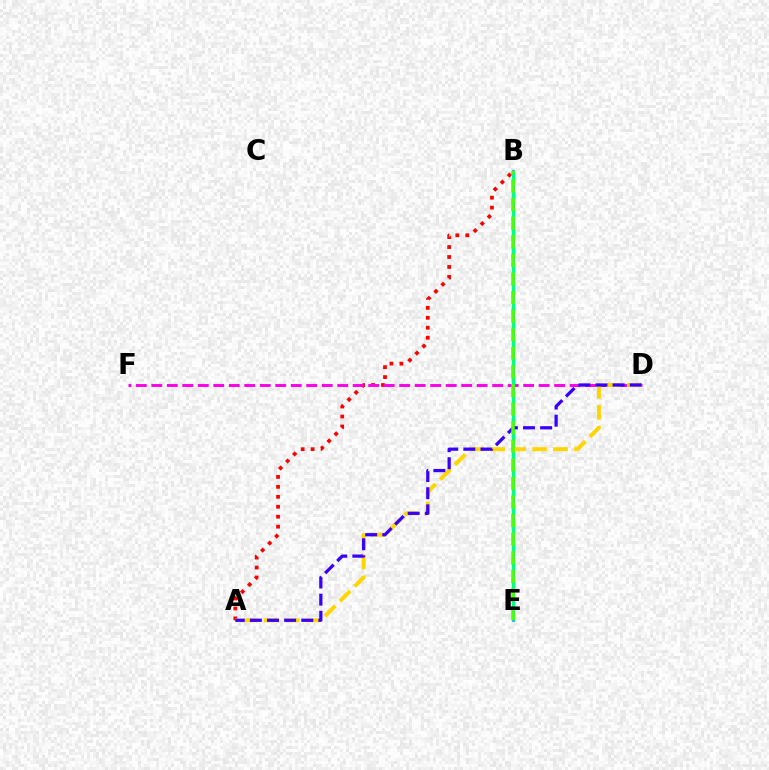{('A', 'B'): [{'color': '#ff0000', 'line_style': 'dotted', 'thickness': 2.7}], ('B', 'E'): [{'color': '#009eff', 'line_style': 'solid', 'thickness': 1.97}, {'color': '#00ff86', 'line_style': 'dashed', 'thickness': 2.5}, {'color': '#4fff00', 'line_style': 'dashed', 'thickness': 2.52}], ('D', 'F'): [{'color': '#ff00ed', 'line_style': 'dashed', 'thickness': 2.1}], ('A', 'D'): [{'color': '#ffd500', 'line_style': 'dashed', 'thickness': 2.84}, {'color': '#3700ff', 'line_style': 'dashed', 'thickness': 2.33}]}